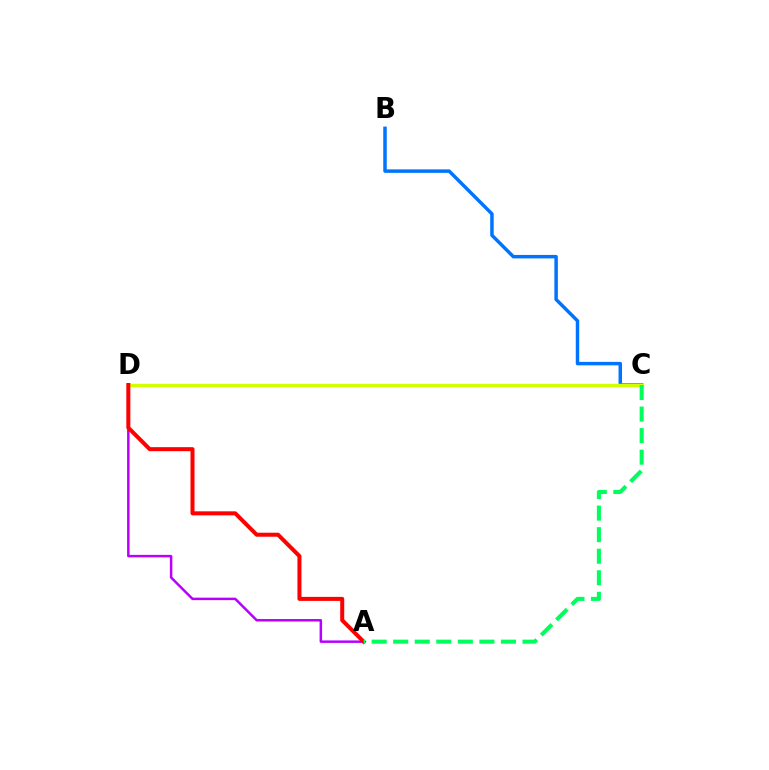{('B', 'C'): [{'color': '#0074ff', 'line_style': 'solid', 'thickness': 2.5}], ('A', 'D'): [{'color': '#b900ff', 'line_style': 'solid', 'thickness': 1.79}, {'color': '#ff0000', 'line_style': 'solid', 'thickness': 2.89}], ('C', 'D'): [{'color': '#d1ff00', 'line_style': 'solid', 'thickness': 2.46}], ('A', 'C'): [{'color': '#00ff5c', 'line_style': 'dashed', 'thickness': 2.93}]}